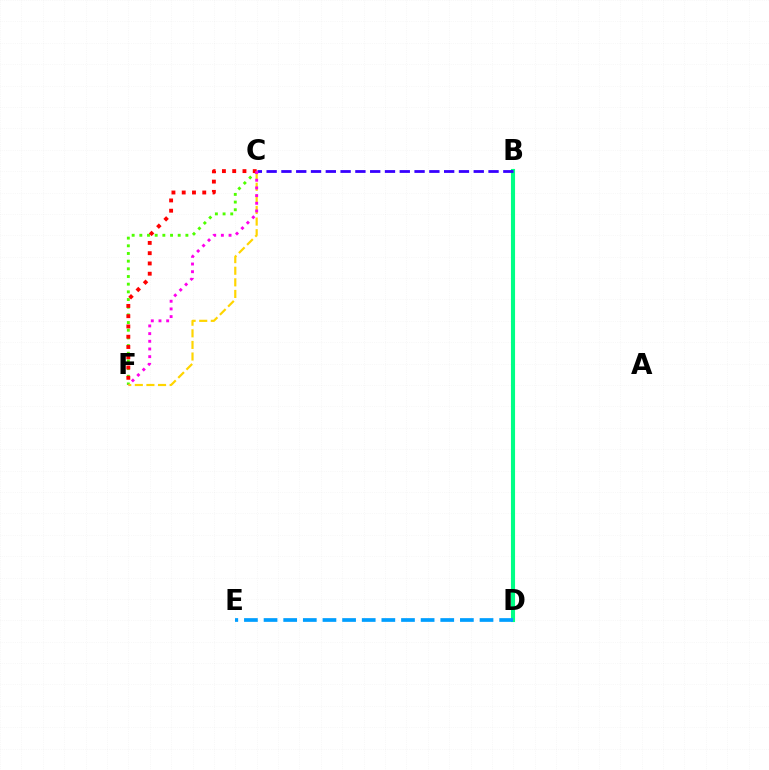{('B', 'D'): [{'color': '#00ff86', 'line_style': 'solid', 'thickness': 2.96}], ('D', 'E'): [{'color': '#009eff', 'line_style': 'dashed', 'thickness': 2.67}], ('B', 'C'): [{'color': '#3700ff', 'line_style': 'dashed', 'thickness': 2.01}], ('C', 'F'): [{'color': '#4fff00', 'line_style': 'dotted', 'thickness': 2.09}, {'color': '#ffd500', 'line_style': 'dashed', 'thickness': 1.58}, {'color': '#ff0000', 'line_style': 'dotted', 'thickness': 2.79}, {'color': '#ff00ed', 'line_style': 'dotted', 'thickness': 2.09}]}